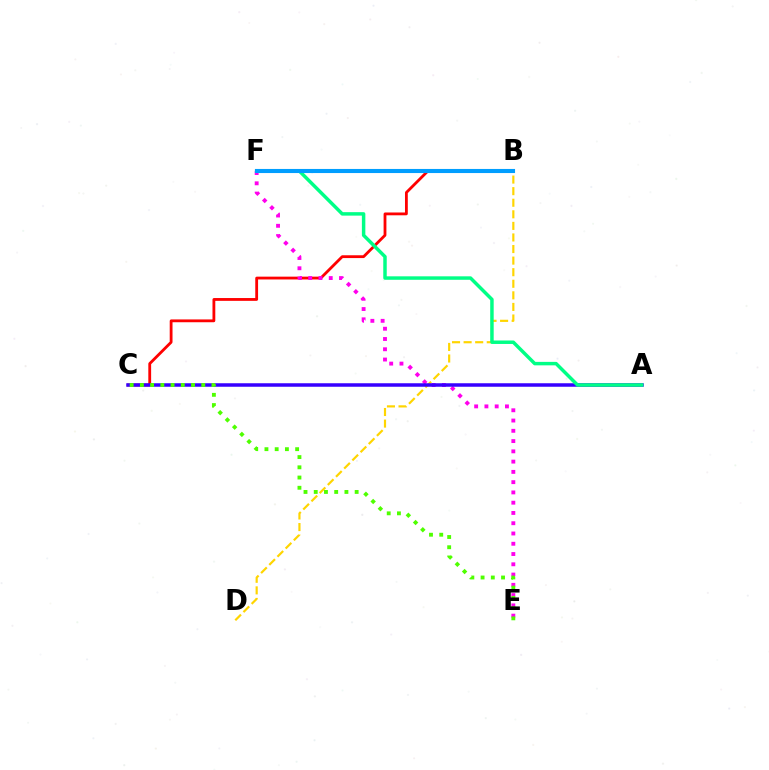{('B', 'D'): [{'color': '#ffd500', 'line_style': 'dashed', 'thickness': 1.57}], ('B', 'C'): [{'color': '#ff0000', 'line_style': 'solid', 'thickness': 2.02}], ('E', 'F'): [{'color': '#ff00ed', 'line_style': 'dotted', 'thickness': 2.79}], ('A', 'C'): [{'color': '#3700ff', 'line_style': 'solid', 'thickness': 2.52}], ('C', 'E'): [{'color': '#4fff00', 'line_style': 'dotted', 'thickness': 2.78}], ('A', 'F'): [{'color': '#00ff86', 'line_style': 'solid', 'thickness': 2.5}], ('B', 'F'): [{'color': '#009eff', 'line_style': 'solid', 'thickness': 2.96}]}